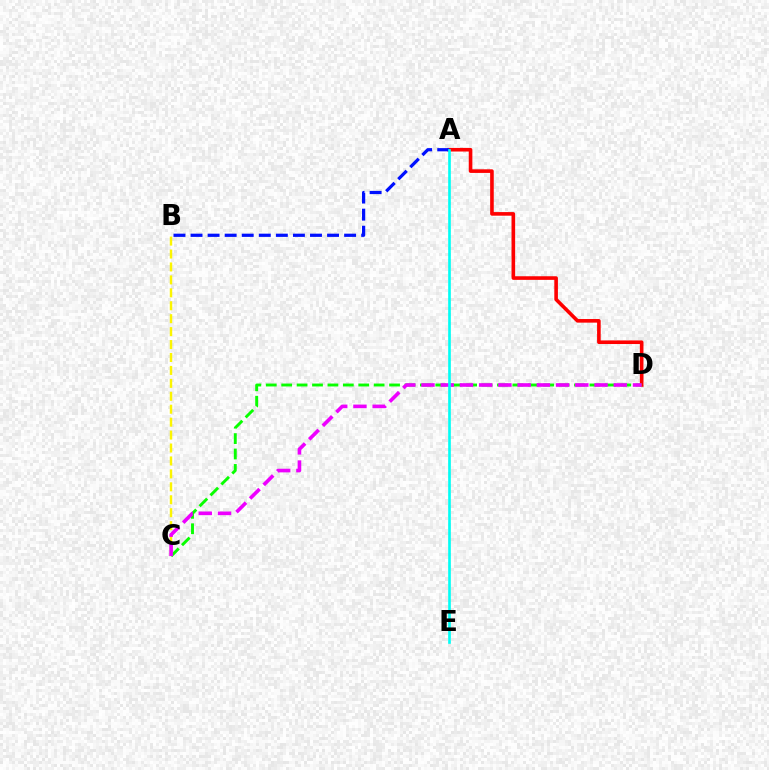{('A', 'D'): [{'color': '#ff0000', 'line_style': 'solid', 'thickness': 2.6}], ('B', 'C'): [{'color': '#fcf500', 'line_style': 'dashed', 'thickness': 1.76}], ('A', 'B'): [{'color': '#0010ff', 'line_style': 'dashed', 'thickness': 2.32}], ('C', 'D'): [{'color': '#08ff00', 'line_style': 'dashed', 'thickness': 2.09}, {'color': '#ee00ff', 'line_style': 'dashed', 'thickness': 2.61}], ('A', 'E'): [{'color': '#00fff6', 'line_style': 'solid', 'thickness': 1.91}]}